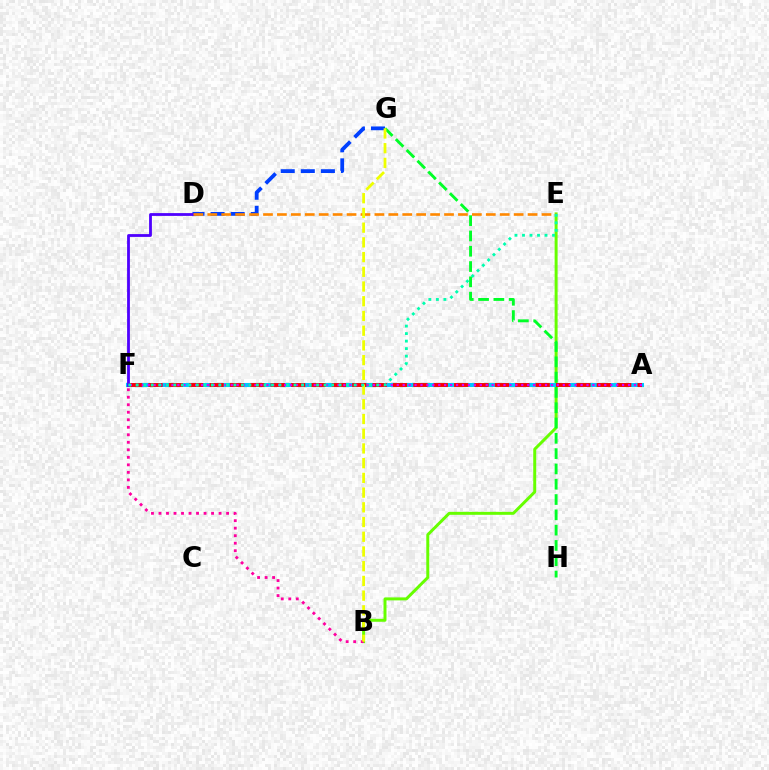{('B', 'E'): [{'color': '#66ff00', 'line_style': 'solid', 'thickness': 2.14}], ('A', 'F'): [{'color': '#00c7ff', 'line_style': 'solid', 'thickness': 2.92}, {'color': '#ff0000', 'line_style': 'dashed', 'thickness': 2.77}, {'color': '#d600ff', 'line_style': 'dotted', 'thickness': 1.61}], ('D', 'G'): [{'color': '#003fff', 'line_style': 'dashed', 'thickness': 2.73}], ('D', 'F'): [{'color': '#4f00ff', 'line_style': 'solid', 'thickness': 2.01}], ('D', 'E'): [{'color': '#ff8800', 'line_style': 'dashed', 'thickness': 1.89}], ('G', 'H'): [{'color': '#00ff27', 'line_style': 'dashed', 'thickness': 2.08}], ('B', 'F'): [{'color': '#ff00a0', 'line_style': 'dotted', 'thickness': 2.04}], ('B', 'G'): [{'color': '#eeff00', 'line_style': 'dashed', 'thickness': 2.0}], ('E', 'F'): [{'color': '#00ffaf', 'line_style': 'dotted', 'thickness': 2.04}]}